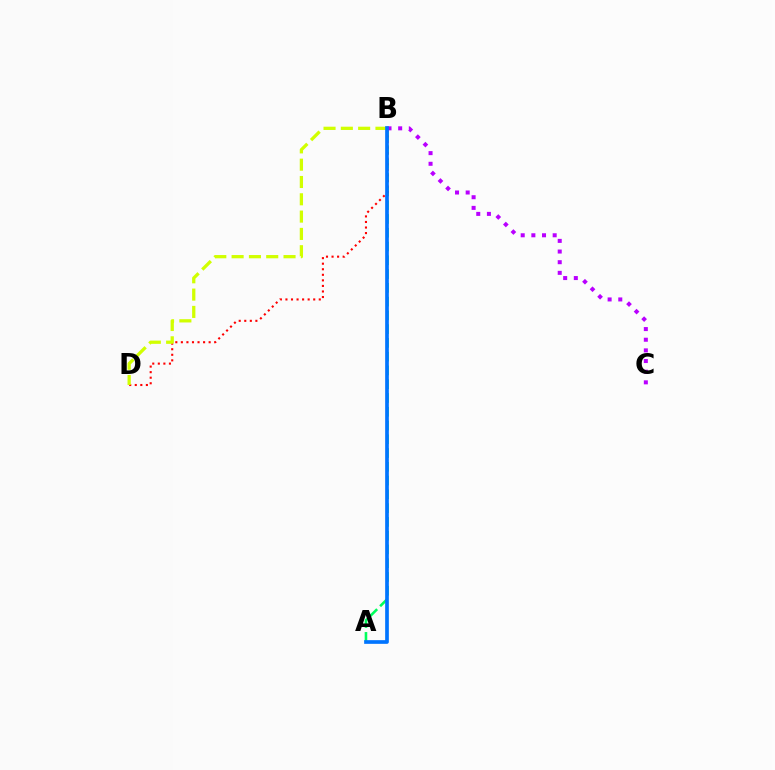{('A', 'B'): [{'color': '#00ff5c', 'line_style': 'dashed', 'thickness': 1.87}, {'color': '#0074ff', 'line_style': 'solid', 'thickness': 2.65}], ('B', 'D'): [{'color': '#ff0000', 'line_style': 'dotted', 'thickness': 1.51}, {'color': '#d1ff00', 'line_style': 'dashed', 'thickness': 2.35}], ('B', 'C'): [{'color': '#b900ff', 'line_style': 'dotted', 'thickness': 2.89}]}